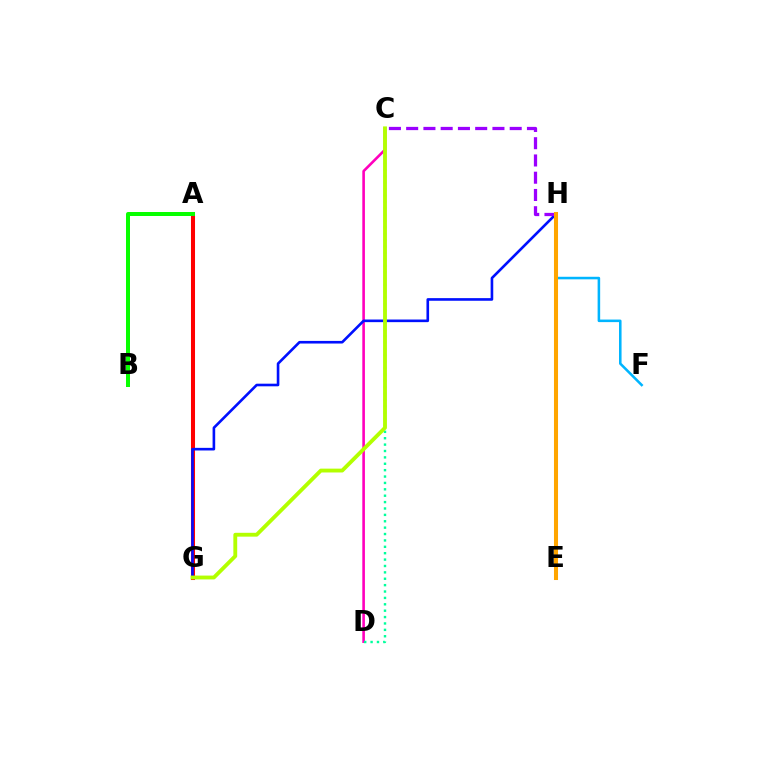{('C', 'D'): [{'color': '#ff00bd', 'line_style': 'solid', 'thickness': 1.88}, {'color': '#00ff9d', 'line_style': 'dotted', 'thickness': 1.74}], ('A', 'G'): [{'color': '#ff0000', 'line_style': 'solid', 'thickness': 2.91}], ('F', 'H'): [{'color': '#00b5ff', 'line_style': 'solid', 'thickness': 1.84}], ('G', 'H'): [{'color': '#0010ff', 'line_style': 'solid', 'thickness': 1.89}], ('A', 'B'): [{'color': '#08ff00', 'line_style': 'solid', 'thickness': 2.88}], ('C', 'H'): [{'color': '#9b00ff', 'line_style': 'dashed', 'thickness': 2.34}], ('E', 'H'): [{'color': '#ffa500', 'line_style': 'solid', 'thickness': 2.91}], ('C', 'G'): [{'color': '#b3ff00', 'line_style': 'solid', 'thickness': 2.77}]}